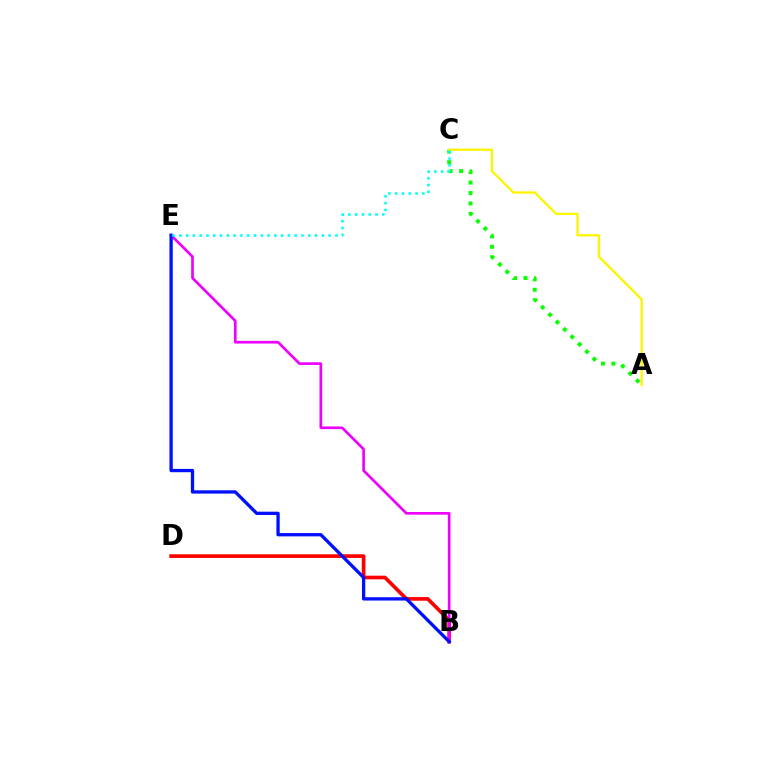{('B', 'D'): [{'color': '#ff0000', 'line_style': 'solid', 'thickness': 2.63}], ('A', 'C'): [{'color': '#08ff00', 'line_style': 'dotted', 'thickness': 2.84}, {'color': '#fcf500', 'line_style': 'solid', 'thickness': 1.67}], ('B', 'E'): [{'color': '#ee00ff', 'line_style': 'solid', 'thickness': 1.92}, {'color': '#0010ff', 'line_style': 'solid', 'thickness': 2.38}], ('C', 'E'): [{'color': '#00fff6', 'line_style': 'dotted', 'thickness': 1.84}]}